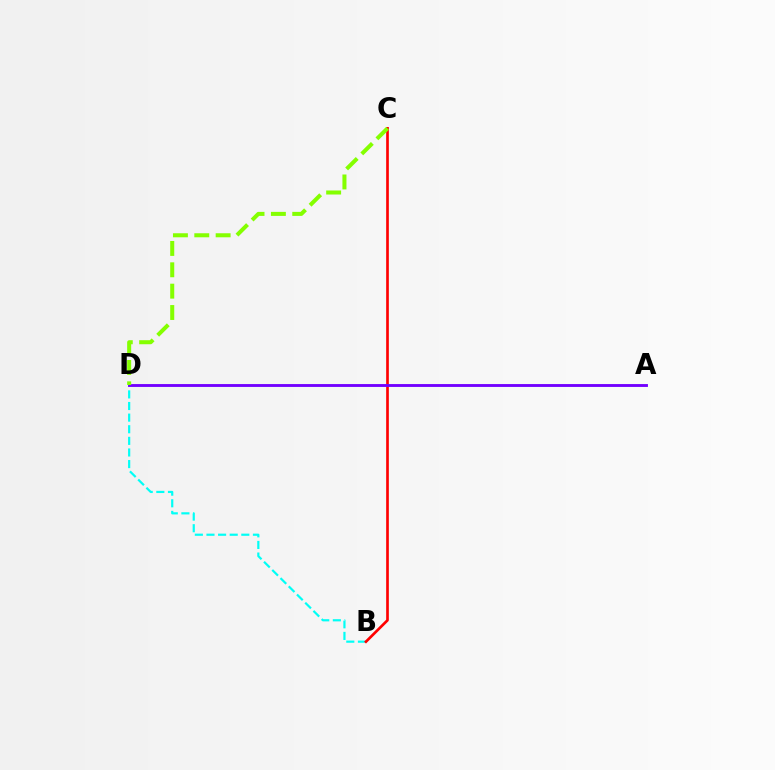{('B', 'D'): [{'color': '#00fff6', 'line_style': 'dashed', 'thickness': 1.58}], ('B', 'C'): [{'color': '#ff0000', 'line_style': 'solid', 'thickness': 1.93}], ('A', 'D'): [{'color': '#7200ff', 'line_style': 'solid', 'thickness': 2.07}], ('C', 'D'): [{'color': '#84ff00', 'line_style': 'dashed', 'thickness': 2.9}]}